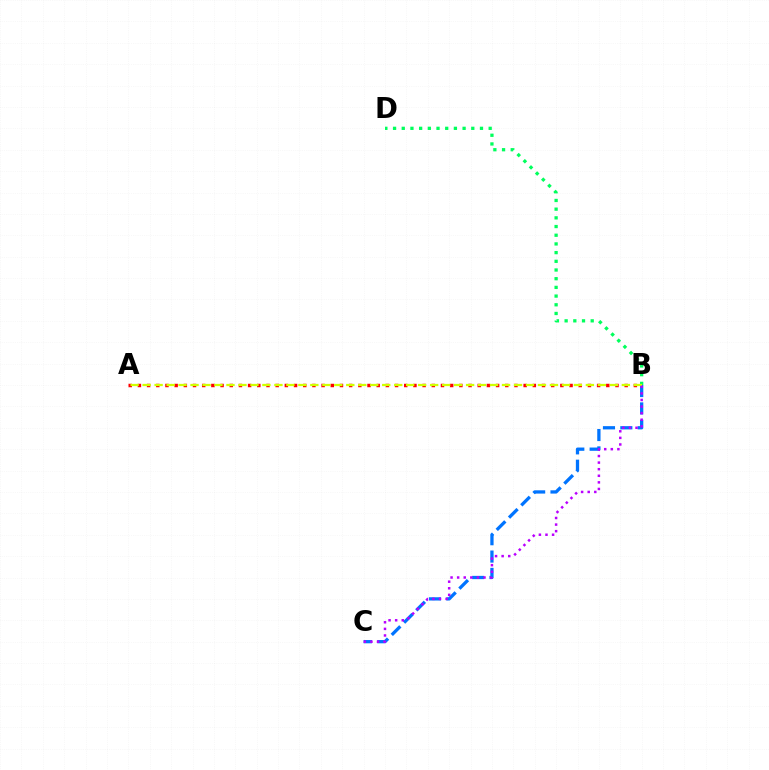{('B', 'D'): [{'color': '#00ff5c', 'line_style': 'dotted', 'thickness': 2.36}], ('B', 'C'): [{'color': '#0074ff', 'line_style': 'dashed', 'thickness': 2.36}, {'color': '#b900ff', 'line_style': 'dotted', 'thickness': 1.79}], ('A', 'B'): [{'color': '#ff0000', 'line_style': 'dotted', 'thickness': 2.5}, {'color': '#d1ff00', 'line_style': 'dashed', 'thickness': 1.63}]}